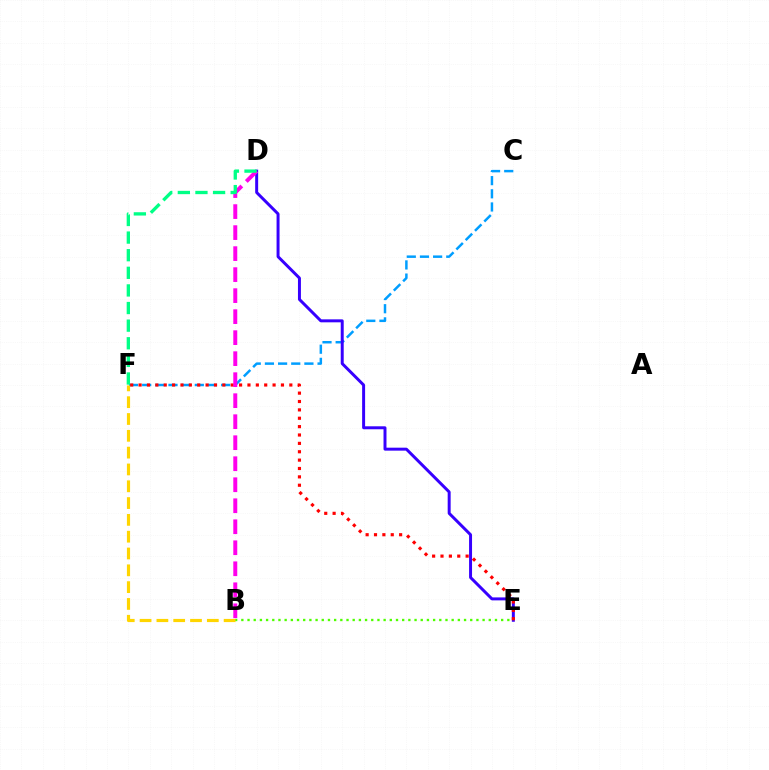{('C', 'F'): [{'color': '#009eff', 'line_style': 'dashed', 'thickness': 1.79}], ('D', 'E'): [{'color': '#3700ff', 'line_style': 'solid', 'thickness': 2.14}], ('B', 'E'): [{'color': '#4fff00', 'line_style': 'dotted', 'thickness': 1.68}], ('E', 'F'): [{'color': '#ff0000', 'line_style': 'dotted', 'thickness': 2.28}], ('B', 'D'): [{'color': '#ff00ed', 'line_style': 'dashed', 'thickness': 2.85}], ('D', 'F'): [{'color': '#00ff86', 'line_style': 'dashed', 'thickness': 2.39}], ('B', 'F'): [{'color': '#ffd500', 'line_style': 'dashed', 'thickness': 2.28}]}